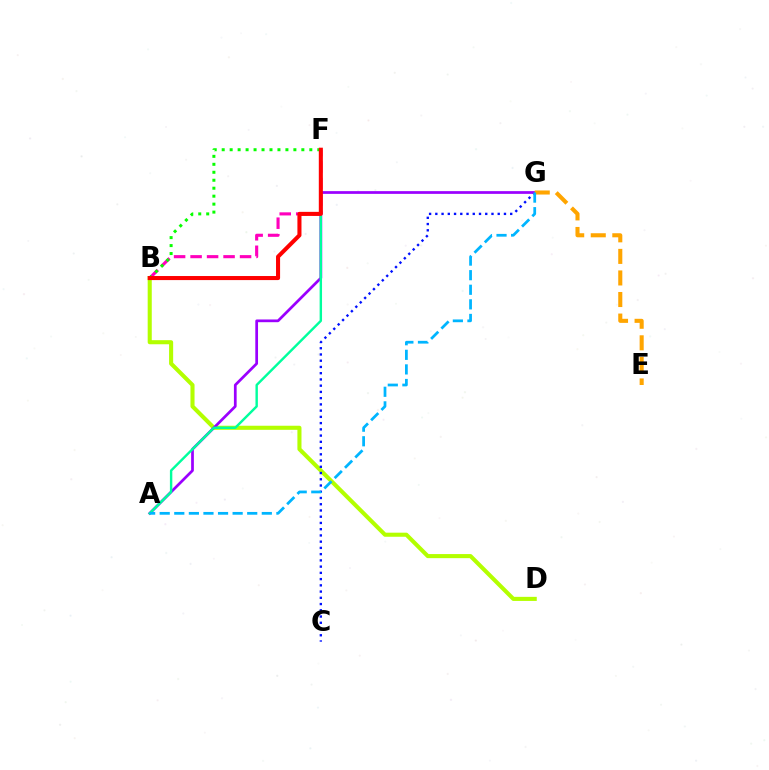{('B', 'D'): [{'color': '#b3ff00', 'line_style': 'solid', 'thickness': 2.94}], ('B', 'F'): [{'color': '#ff00bd', 'line_style': 'dashed', 'thickness': 2.24}, {'color': '#08ff00', 'line_style': 'dotted', 'thickness': 2.16}, {'color': '#ff0000', 'line_style': 'solid', 'thickness': 2.93}], ('C', 'G'): [{'color': '#0010ff', 'line_style': 'dotted', 'thickness': 1.7}], ('A', 'G'): [{'color': '#9b00ff', 'line_style': 'solid', 'thickness': 1.96}, {'color': '#00b5ff', 'line_style': 'dashed', 'thickness': 1.98}], ('E', 'G'): [{'color': '#ffa500', 'line_style': 'dashed', 'thickness': 2.93}], ('A', 'F'): [{'color': '#00ff9d', 'line_style': 'solid', 'thickness': 1.74}]}